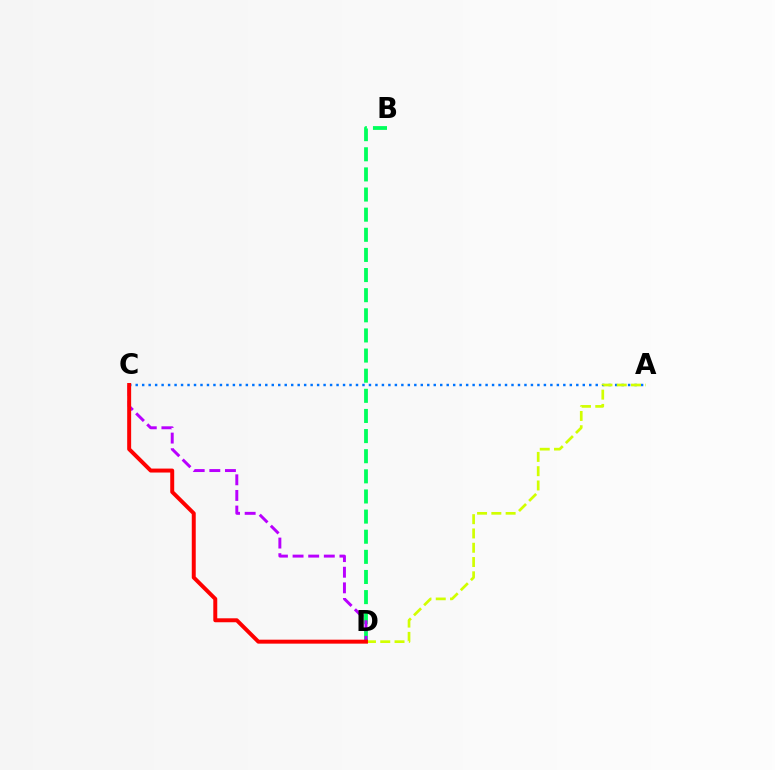{('A', 'C'): [{'color': '#0074ff', 'line_style': 'dotted', 'thickness': 1.76}], ('B', 'D'): [{'color': '#00ff5c', 'line_style': 'dashed', 'thickness': 2.73}], ('C', 'D'): [{'color': '#b900ff', 'line_style': 'dashed', 'thickness': 2.12}, {'color': '#ff0000', 'line_style': 'solid', 'thickness': 2.85}], ('A', 'D'): [{'color': '#d1ff00', 'line_style': 'dashed', 'thickness': 1.94}]}